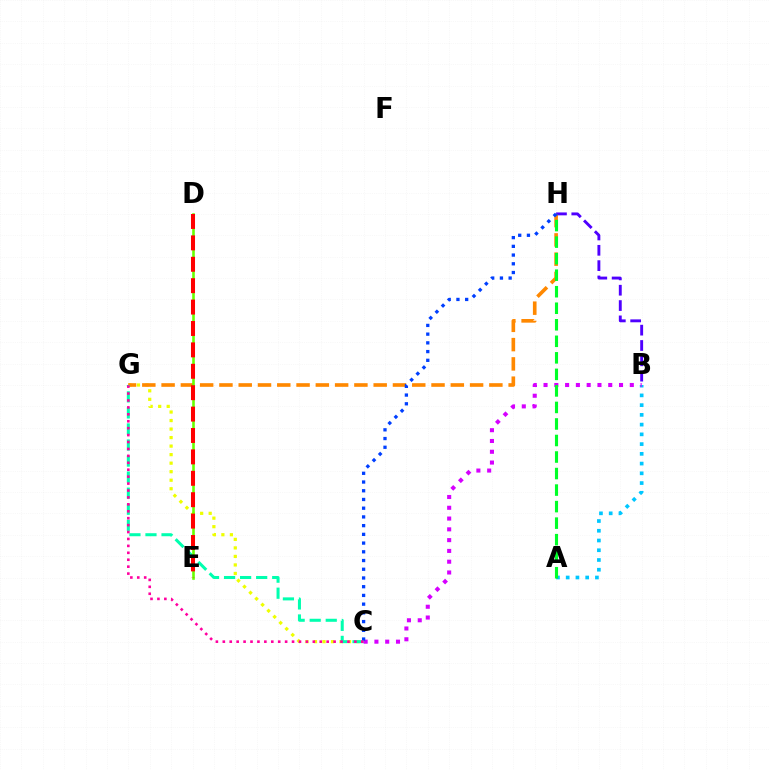{('A', 'B'): [{'color': '#00c7ff', 'line_style': 'dotted', 'thickness': 2.65}], ('C', 'G'): [{'color': '#eeff00', 'line_style': 'dotted', 'thickness': 2.32}, {'color': '#00ffaf', 'line_style': 'dashed', 'thickness': 2.18}, {'color': '#ff00a0', 'line_style': 'dotted', 'thickness': 1.88}], ('G', 'H'): [{'color': '#ff8800', 'line_style': 'dashed', 'thickness': 2.62}], ('B', 'H'): [{'color': '#4f00ff', 'line_style': 'dashed', 'thickness': 2.08}], ('B', 'C'): [{'color': '#d600ff', 'line_style': 'dotted', 'thickness': 2.93}], ('A', 'H'): [{'color': '#00ff27', 'line_style': 'dashed', 'thickness': 2.25}], ('C', 'H'): [{'color': '#003fff', 'line_style': 'dotted', 'thickness': 2.37}], ('D', 'E'): [{'color': '#66ff00', 'line_style': 'solid', 'thickness': 1.87}, {'color': '#ff0000', 'line_style': 'dashed', 'thickness': 2.91}]}